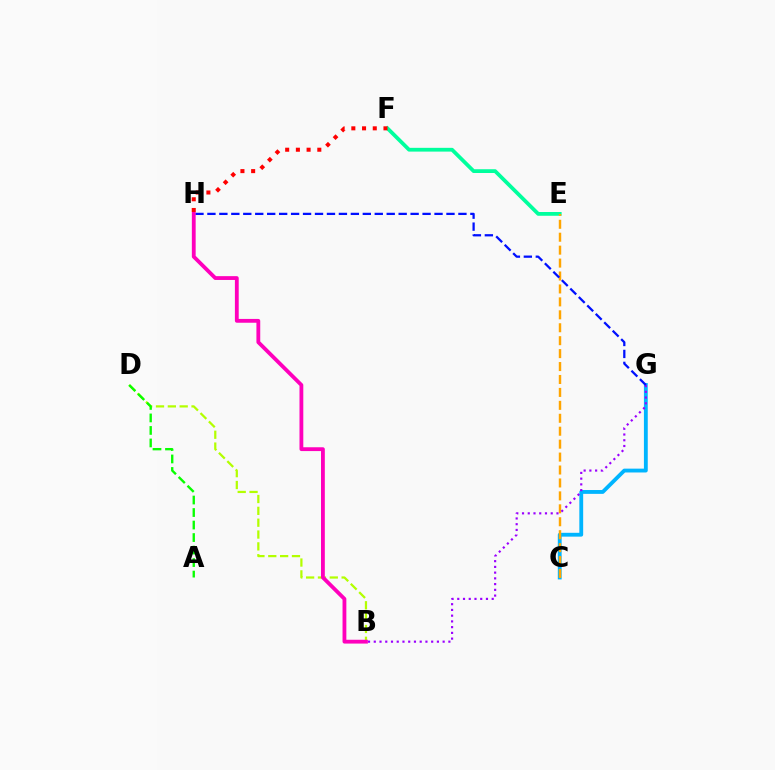{('C', 'G'): [{'color': '#00b5ff', 'line_style': 'solid', 'thickness': 2.76}], ('E', 'F'): [{'color': '#00ff9d', 'line_style': 'solid', 'thickness': 2.71}], ('B', 'D'): [{'color': '#b3ff00', 'line_style': 'dashed', 'thickness': 1.61}], ('C', 'E'): [{'color': '#ffa500', 'line_style': 'dashed', 'thickness': 1.76}], ('F', 'H'): [{'color': '#ff0000', 'line_style': 'dotted', 'thickness': 2.91}], ('A', 'D'): [{'color': '#08ff00', 'line_style': 'dashed', 'thickness': 1.7}], ('B', 'G'): [{'color': '#9b00ff', 'line_style': 'dotted', 'thickness': 1.56}], ('G', 'H'): [{'color': '#0010ff', 'line_style': 'dashed', 'thickness': 1.62}], ('B', 'H'): [{'color': '#ff00bd', 'line_style': 'solid', 'thickness': 2.75}]}